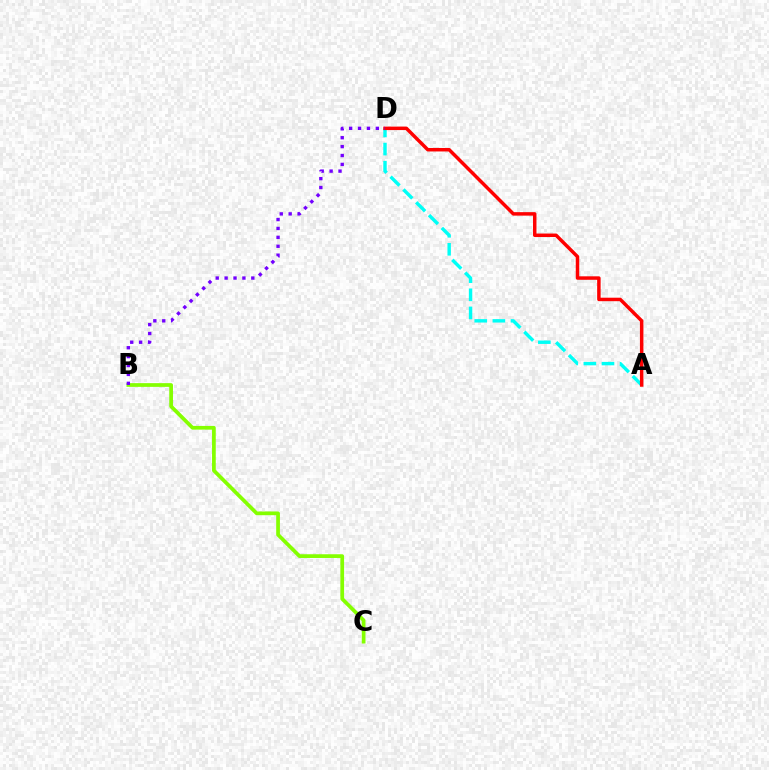{('A', 'D'): [{'color': '#00fff6', 'line_style': 'dashed', 'thickness': 2.46}, {'color': '#ff0000', 'line_style': 'solid', 'thickness': 2.5}], ('B', 'C'): [{'color': '#84ff00', 'line_style': 'solid', 'thickness': 2.68}], ('B', 'D'): [{'color': '#7200ff', 'line_style': 'dotted', 'thickness': 2.42}]}